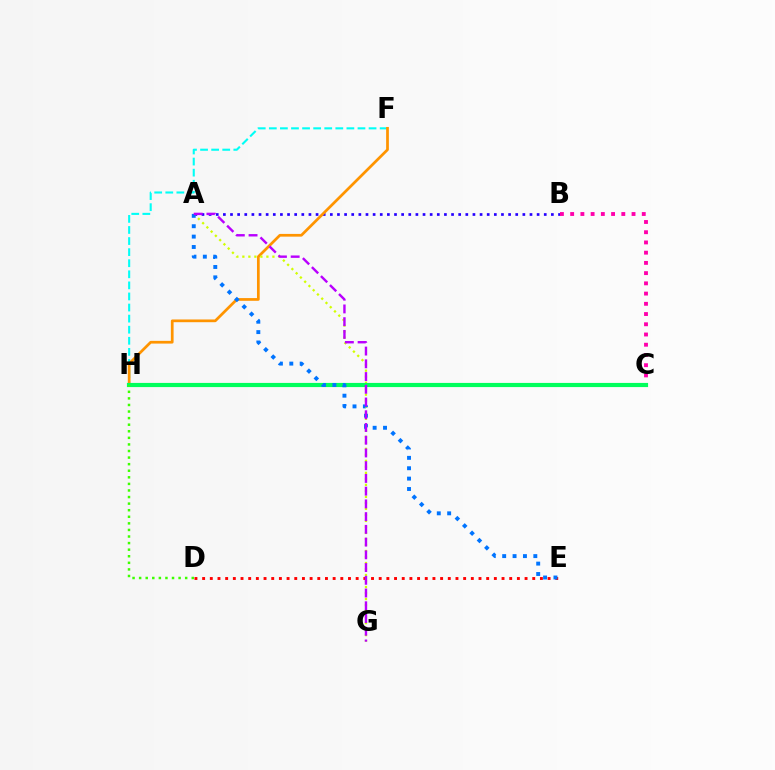{('A', 'B'): [{'color': '#2500ff', 'line_style': 'dotted', 'thickness': 1.94}], ('D', 'E'): [{'color': '#ff0000', 'line_style': 'dotted', 'thickness': 2.09}], ('F', 'H'): [{'color': '#00fff6', 'line_style': 'dashed', 'thickness': 1.51}, {'color': '#ff9400', 'line_style': 'solid', 'thickness': 1.96}], ('A', 'G'): [{'color': '#d1ff00', 'line_style': 'dotted', 'thickness': 1.63}, {'color': '#b900ff', 'line_style': 'dashed', 'thickness': 1.73}], ('B', 'C'): [{'color': '#ff00ac', 'line_style': 'dotted', 'thickness': 2.78}], ('C', 'H'): [{'color': '#00ff5c', 'line_style': 'solid', 'thickness': 3.0}], ('A', 'E'): [{'color': '#0074ff', 'line_style': 'dotted', 'thickness': 2.82}], ('D', 'H'): [{'color': '#3dff00', 'line_style': 'dotted', 'thickness': 1.79}]}